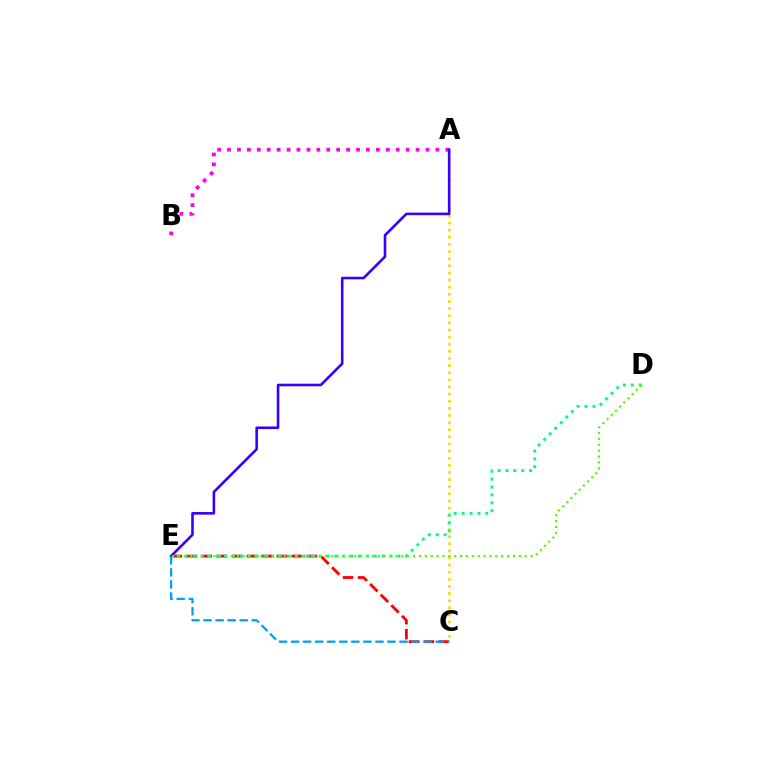{('C', 'E'): [{'color': '#ff0000', 'line_style': 'dashed', 'thickness': 2.04}, {'color': '#009eff', 'line_style': 'dashed', 'thickness': 1.64}], ('A', 'C'): [{'color': '#ffd500', 'line_style': 'dotted', 'thickness': 1.94}], ('A', 'B'): [{'color': '#ff00ed', 'line_style': 'dotted', 'thickness': 2.7}], ('D', 'E'): [{'color': '#00ff86', 'line_style': 'dotted', 'thickness': 2.14}, {'color': '#4fff00', 'line_style': 'dotted', 'thickness': 1.6}], ('A', 'E'): [{'color': '#3700ff', 'line_style': 'solid', 'thickness': 1.87}]}